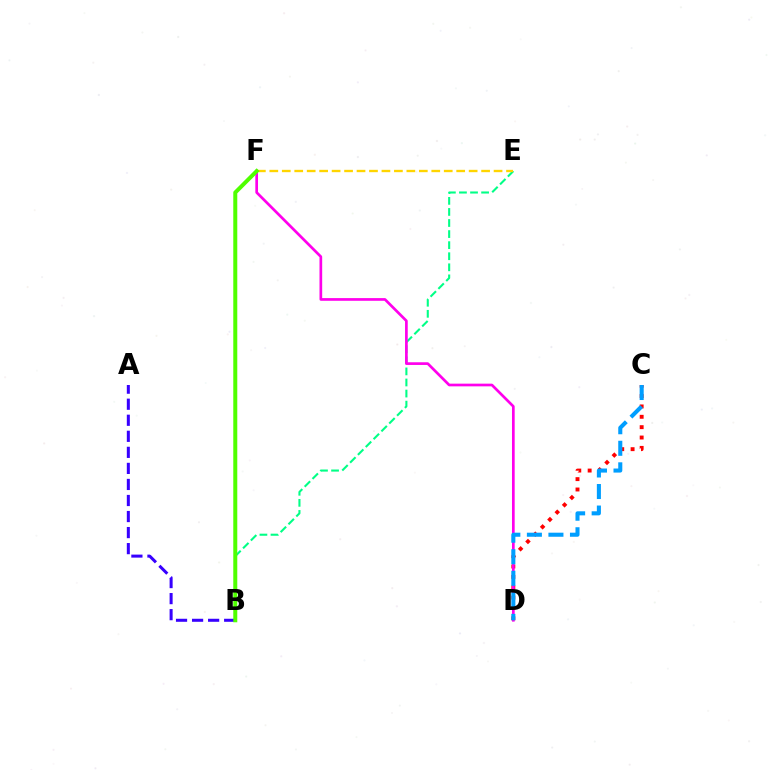{('B', 'E'): [{'color': '#00ff86', 'line_style': 'dashed', 'thickness': 1.5}], ('A', 'B'): [{'color': '#3700ff', 'line_style': 'dashed', 'thickness': 2.18}], ('C', 'D'): [{'color': '#ff0000', 'line_style': 'dotted', 'thickness': 2.82}, {'color': '#009eff', 'line_style': 'dashed', 'thickness': 2.93}], ('E', 'F'): [{'color': '#ffd500', 'line_style': 'dashed', 'thickness': 1.69}], ('D', 'F'): [{'color': '#ff00ed', 'line_style': 'solid', 'thickness': 1.94}], ('B', 'F'): [{'color': '#4fff00', 'line_style': 'solid', 'thickness': 2.88}]}